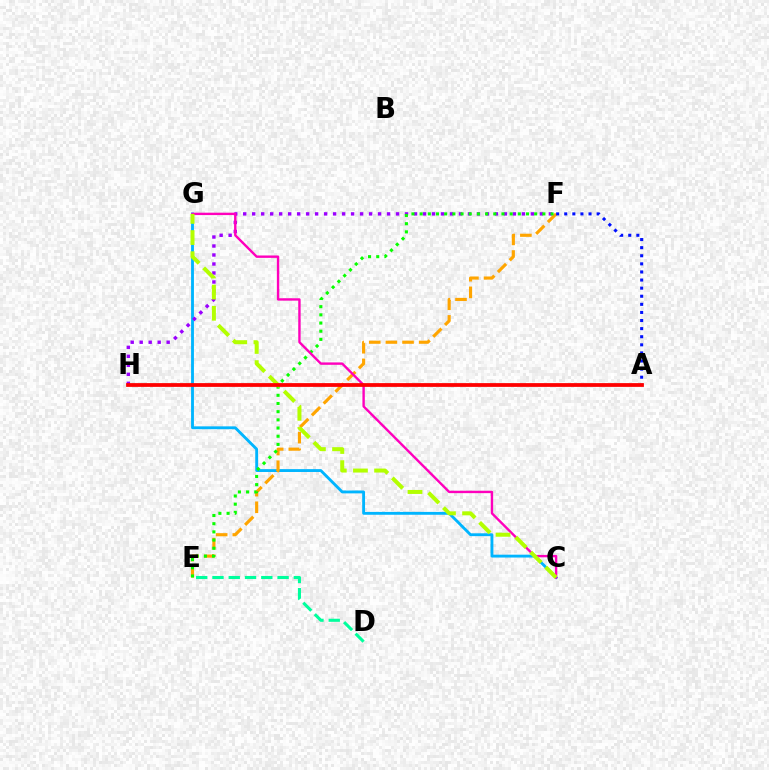{('C', 'G'): [{'color': '#00b5ff', 'line_style': 'solid', 'thickness': 2.06}, {'color': '#ff00bd', 'line_style': 'solid', 'thickness': 1.72}, {'color': '#b3ff00', 'line_style': 'dashed', 'thickness': 2.87}], ('D', 'E'): [{'color': '#00ff9d', 'line_style': 'dashed', 'thickness': 2.21}], ('F', 'H'): [{'color': '#9b00ff', 'line_style': 'dotted', 'thickness': 2.44}], ('E', 'F'): [{'color': '#ffa500', 'line_style': 'dashed', 'thickness': 2.26}, {'color': '#08ff00', 'line_style': 'dotted', 'thickness': 2.22}], ('A', 'F'): [{'color': '#0010ff', 'line_style': 'dotted', 'thickness': 2.2}], ('A', 'H'): [{'color': '#ff0000', 'line_style': 'solid', 'thickness': 2.71}]}